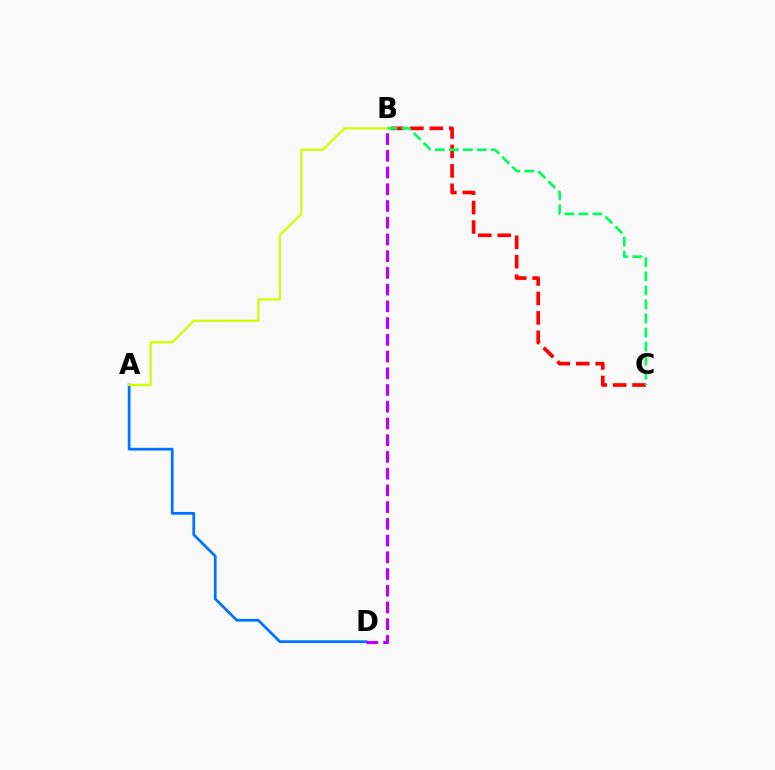{('B', 'C'): [{'color': '#ff0000', 'line_style': 'dashed', 'thickness': 2.64}, {'color': '#00ff5c', 'line_style': 'dashed', 'thickness': 1.91}], ('A', 'D'): [{'color': '#0074ff', 'line_style': 'solid', 'thickness': 1.97}], ('A', 'B'): [{'color': '#d1ff00', 'line_style': 'solid', 'thickness': 1.63}], ('B', 'D'): [{'color': '#b900ff', 'line_style': 'dashed', 'thickness': 2.27}]}